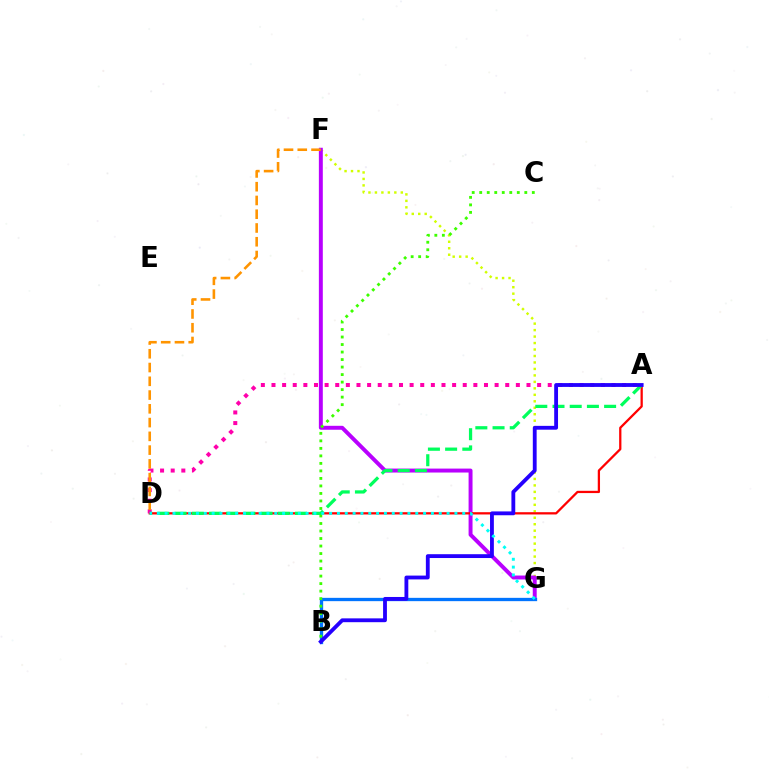{('F', 'G'): [{'color': '#d1ff00', 'line_style': 'dotted', 'thickness': 1.76}, {'color': '#b900ff', 'line_style': 'solid', 'thickness': 2.84}], ('A', 'D'): [{'color': '#ff0000', 'line_style': 'solid', 'thickness': 1.63}, {'color': '#ff00ac', 'line_style': 'dotted', 'thickness': 2.89}, {'color': '#00ff5c', 'line_style': 'dashed', 'thickness': 2.34}], ('B', 'G'): [{'color': '#0074ff', 'line_style': 'solid', 'thickness': 2.38}], ('D', 'F'): [{'color': '#ff9400', 'line_style': 'dashed', 'thickness': 1.87}], ('B', 'C'): [{'color': '#3dff00', 'line_style': 'dotted', 'thickness': 2.04}], ('A', 'B'): [{'color': '#2500ff', 'line_style': 'solid', 'thickness': 2.76}], ('D', 'G'): [{'color': '#00fff6', 'line_style': 'dotted', 'thickness': 2.13}]}